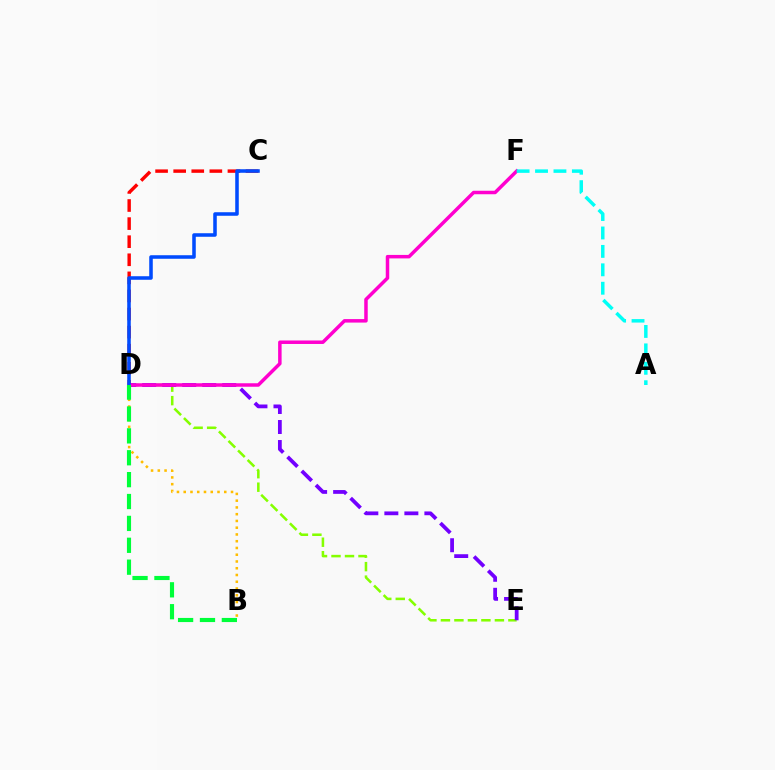{('D', 'E'): [{'color': '#84ff00', 'line_style': 'dashed', 'thickness': 1.83}, {'color': '#7200ff', 'line_style': 'dashed', 'thickness': 2.72}], ('C', 'D'): [{'color': '#ff0000', 'line_style': 'dashed', 'thickness': 2.46}, {'color': '#004bff', 'line_style': 'solid', 'thickness': 2.55}], ('D', 'F'): [{'color': '#ff00cf', 'line_style': 'solid', 'thickness': 2.51}], ('B', 'D'): [{'color': '#ffbd00', 'line_style': 'dotted', 'thickness': 1.84}, {'color': '#00ff39', 'line_style': 'dashed', 'thickness': 2.97}], ('A', 'F'): [{'color': '#00fff6', 'line_style': 'dashed', 'thickness': 2.5}]}